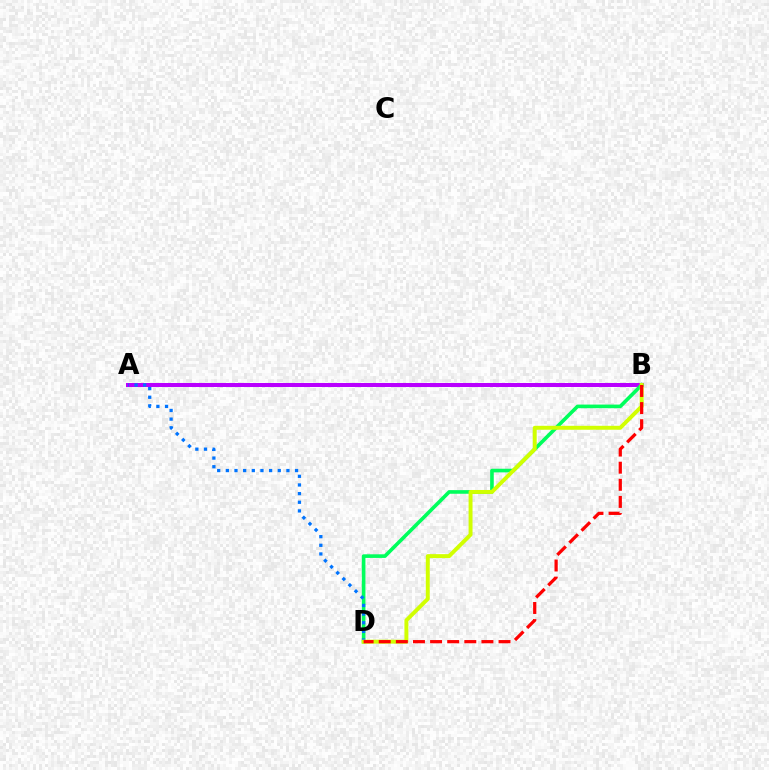{('A', 'B'): [{'color': '#b900ff', 'line_style': 'solid', 'thickness': 2.88}], ('B', 'D'): [{'color': '#00ff5c', 'line_style': 'solid', 'thickness': 2.61}, {'color': '#d1ff00', 'line_style': 'solid', 'thickness': 2.83}, {'color': '#ff0000', 'line_style': 'dashed', 'thickness': 2.33}], ('A', 'D'): [{'color': '#0074ff', 'line_style': 'dotted', 'thickness': 2.35}]}